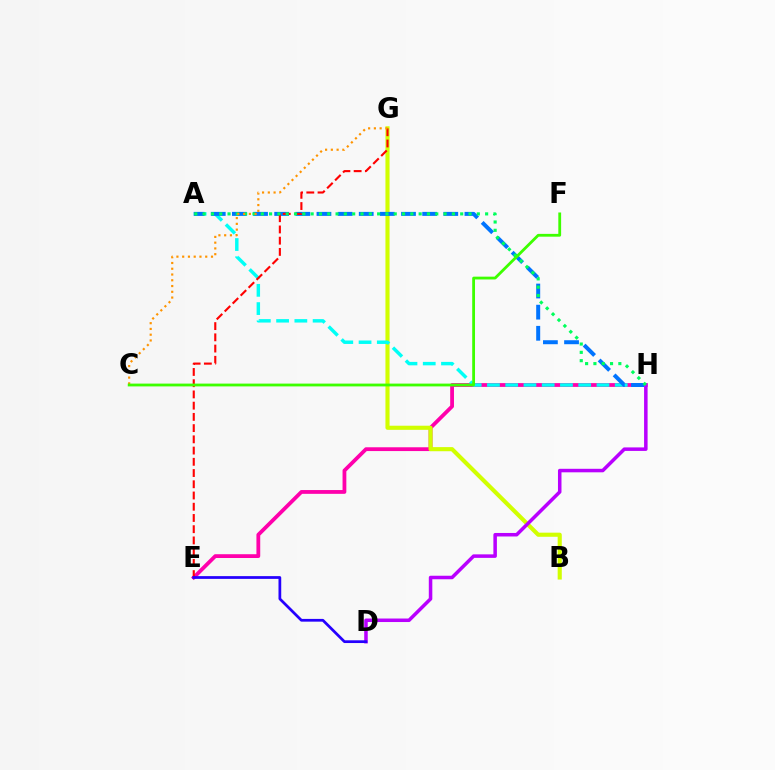{('E', 'H'): [{'color': '#ff00ac', 'line_style': 'solid', 'thickness': 2.73}], ('B', 'G'): [{'color': '#d1ff00', 'line_style': 'solid', 'thickness': 2.97}], ('A', 'H'): [{'color': '#00fff6', 'line_style': 'dashed', 'thickness': 2.48}, {'color': '#0074ff', 'line_style': 'dashed', 'thickness': 2.87}, {'color': '#00ff5c', 'line_style': 'dotted', 'thickness': 2.26}], ('E', 'G'): [{'color': '#ff0000', 'line_style': 'dashed', 'thickness': 1.53}], ('D', 'H'): [{'color': '#b900ff', 'line_style': 'solid', 'thickness': 2.53}], ('C', 'G'): [{'color': '#ff9400', 'line_style': 'dotted', 'thickness': 1.57}], ('C', 'F'): [{'color': '#3dff00', 'line_style': 'solid', 'thickness': 2.02}], ('D', 'E'): [{'color': '#2500ff', 'line_style': 'solid', 'thickness': 1.97}]}